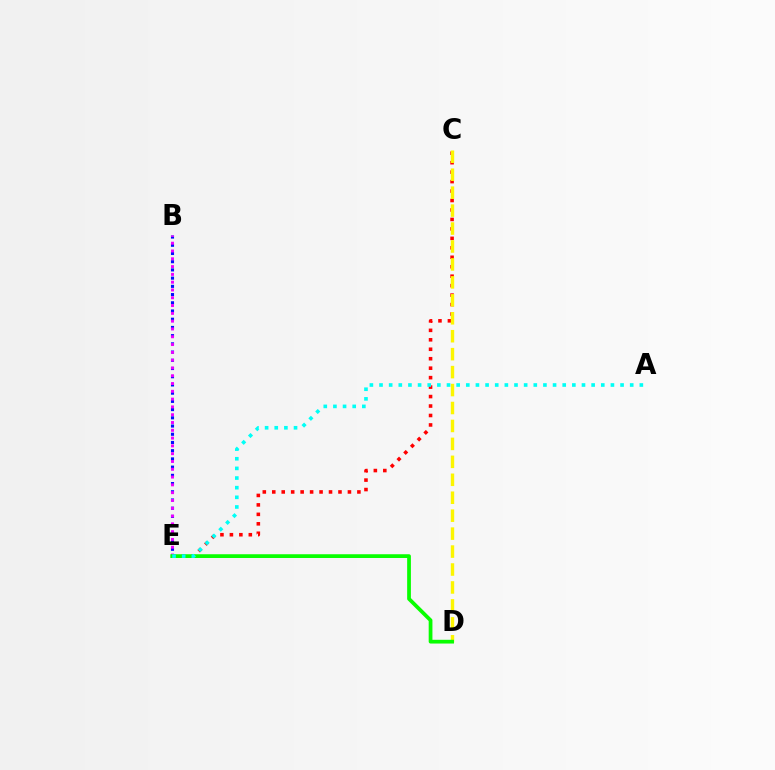{('C', 'E'): [{'color': '#ff0000', 'line_style': 'dotted', 'thickness': 2.57}], ('C', 'D'): [{'color': '#fcf500', 'line_style': 'dashed', 'thickness': 2.44}], ('B', 'E'): [{'color': '#0010ff', 'line_style': 'dotted', 'thickness': 2.23}, {'color': '#ee00ff', 'line_style': 'dotted', 'thickness': 2.12}], ('D', 'E'): [{'color': '#08ff00', 'line_style': 'solid', 'thickness': 2.7}], ('A', 'E'): [{'color': '#00fff6', 'line_style': 'dotted', 'thickness': 2.62}]}